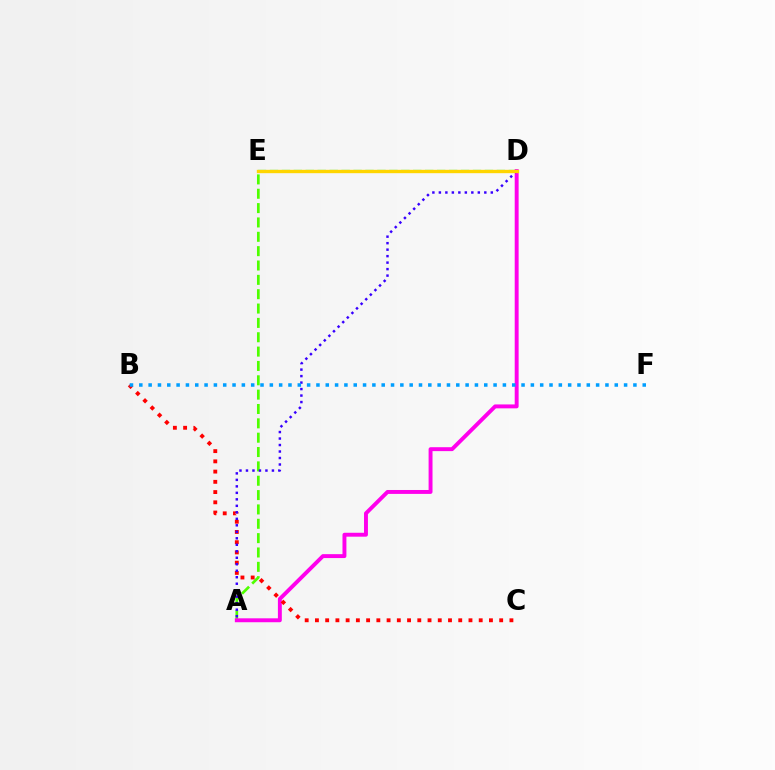{('D', 'E'): [{'color': '#00ff86', 'line_style': 'dashed', 'thickness': 1.62}, {'color': '#ffd500', 'line_style': 'solid', 'thickness': 2.42}], ('A', 'E'): [{'color': '#4fff00', 'line_style': 'dashed', 'thickness': 1.95}], ('A', 'D'): [{'color': '#ff00ed', 'line_style': 'solid', 'thickness': 2.82}, {'color': '#3700ff', 'line_style': 'dotted', 'thickness': 1.76}], ('B', 'C'): [{'color': '#ff0000', 'line_style': 'dotted', 'thickness': 2.78}], ('B', 'F'): [{'color': '#009eff', 'line_style': 'dotted', 'thickness': 2.53}]}